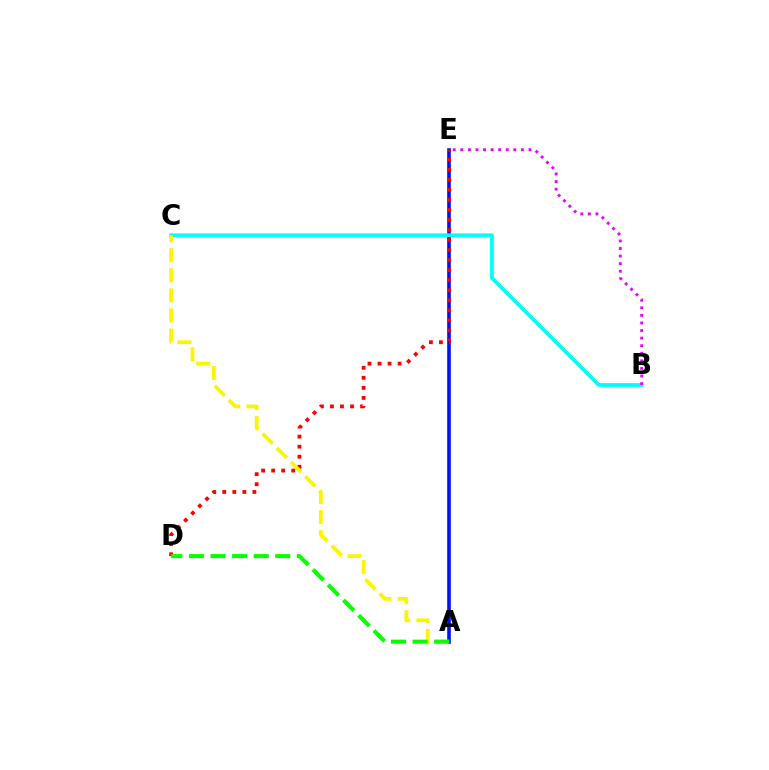{('A', 'E'): [{'color': '#0010ff', 'line_style': 'solid', 'thickness': 2.59}], ('D', 'E'): [{'color': '#ff0000', 'line_style': 'dotted', 'thickness': 2.73}], ('B', 'C'): [{'color': '#00fff6', 'line_style': 'solid', 'thickness': 2.71}], ('B', 'E'): [{'color': '#ee00ff', 'line_style': 'dotted', 'thickness': 2.06}], ('A', 'C'): [{'color': '#fcf500', 'line_style': 'dashed', 'thickness': 2.73}], ('A', 'D'): [{'color': '#08ff00', 'line_style': 'dashed', 'thickness': 2.93}]}